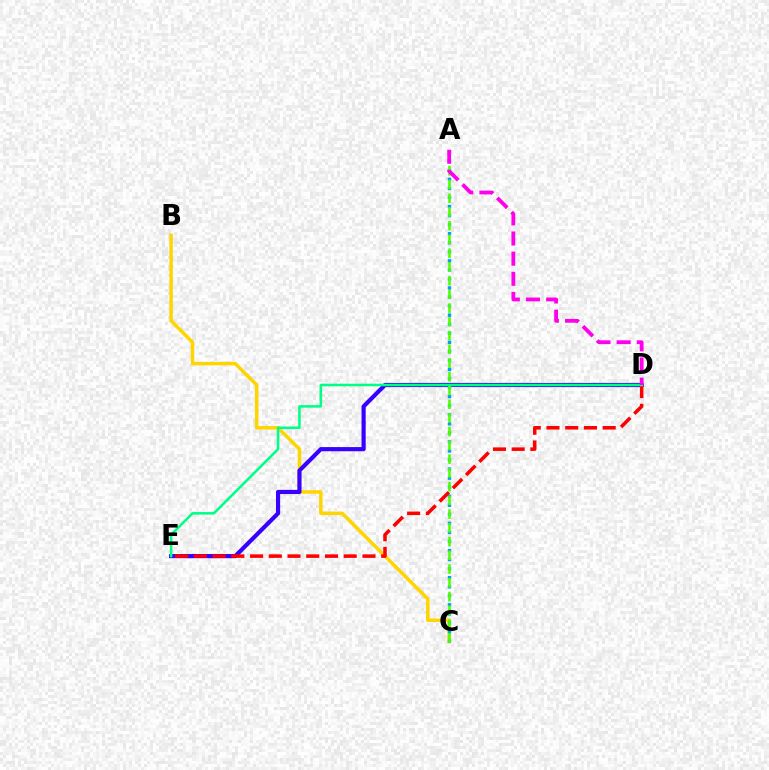{('B', 'C'): [{'color': '#ffd500', 'line_style': 'solid', 'thickness': 2.51}], ('D', 'E'): [{'color': '#3700ff', 'line_style': 'solid', 'thickness': 2.99}, {'color': '#ff0000', 'line_style': 'dashed', 'thickness': 2.54}, {'color': '#00ff86', 'line_style': 'solid', 'thickness': 1.84}], ('A', 'C'): [{'color': '#009eff', 'line_style': 'dotted', 'thickness': 2.46}, {'color': '#4fff00', 'line_style': 'dashed', 'thickness': 1.87}], ('A', 'D'): [{'color': '#ff00ed', 'line_style': 'dashed', 'thickness': 2.74}]}